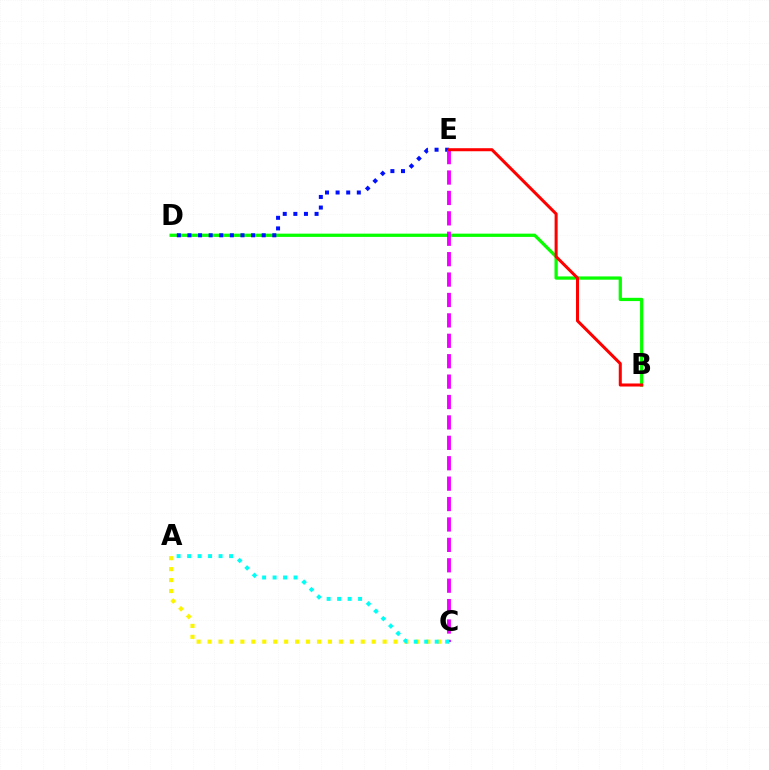{('B', 'D'): [{'color': '#08ff00', 'line_style': 'solid', 'thickness': 2.35}], ('D', 'E'): [{'color': '#0010ff', 'line_style': 'dotted', 'thickness': 2.88}], ('C', 'E'): [{'color': '#ee00ff', 'line_style': 'dashed', 'thickness': 2.77}], ('A', 'C'): [{'color': '#fcf500', 'line_style': 'dotted', 'thickness': 2.97}, {'color': '#00fff6', 'line_style': 'dotted', 'thickness': 2.85}], ('B', 'E'): [{'color': '#ff0000', 'line_style': 'solid', 'thickness': 2.19}]}